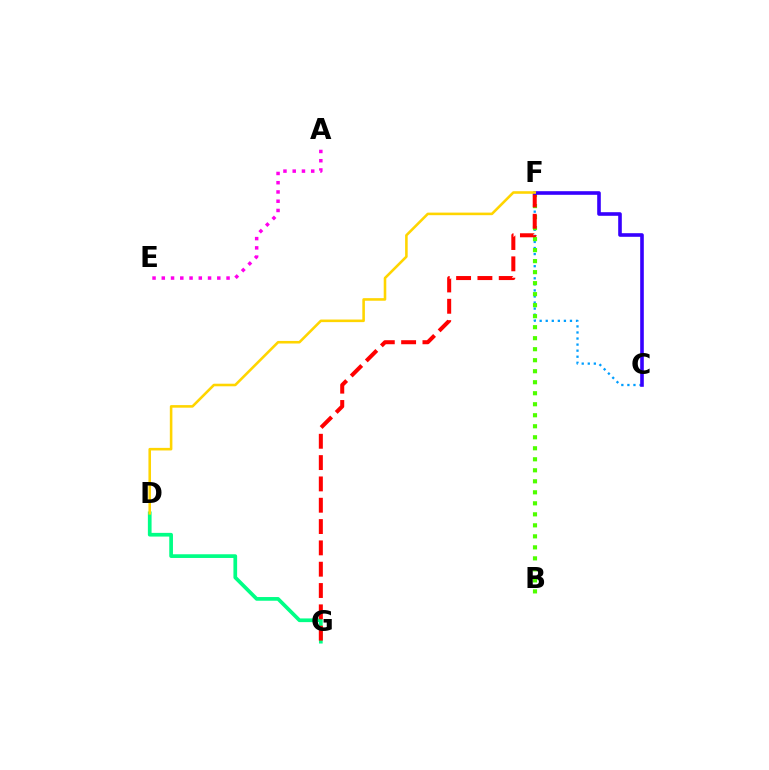{('C', 'F'): [{'color': '#009eff', 'line_style': 'dotted', 'thickness': 1.65}, {'color': '#3700ff', 'line_style': 'solid', 'thickness': 2.6}], ('B', 'F'): [{'color': '#4fff00', 'line_style': 'dotted', 'thickness': 2.99}], ('A', 'E'): [{'color': '#ff00ed', 'line_style': 'dotted', 'thickness': 2.51}], ('D', 'G'): [{'color': '#00ff86', 'line_style': 'solid', 'thickness': 2.67}], ('F', 'G'): [{'color': '#ff0000', 'line_style': 'dashed', 'thickness': 2.9}], ('D', 'F'): [{'color': '#ffd500', 'line_style': 'solid', 'thickness': 1.86}]}